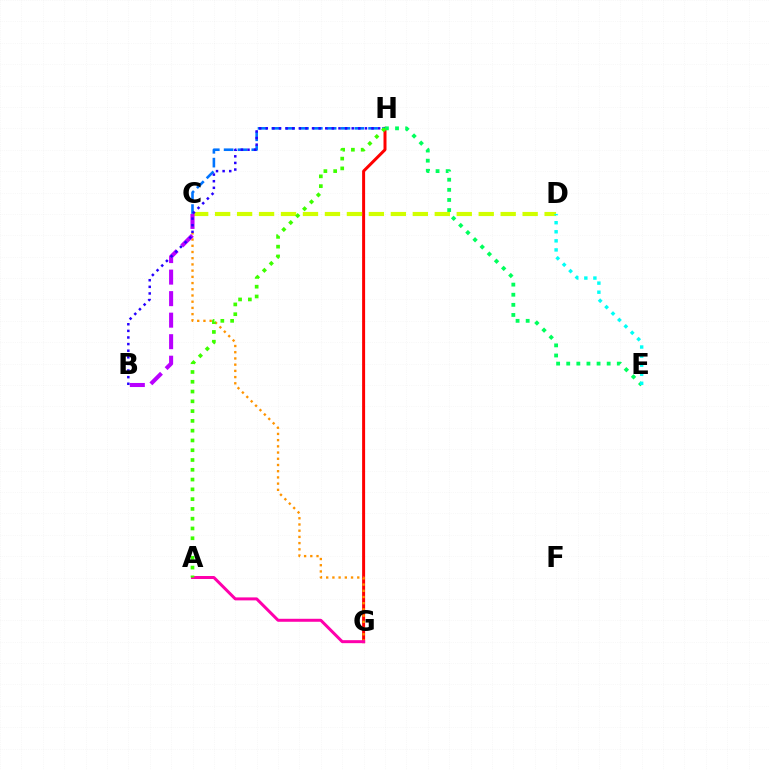{('G', 'H'): [{'color': '#ff0000', 'line_style': 'solid', 'thickness': 2.15}], ('C', 'G'): [{'color': '#ff9400', 'line_style': 'dotted', 'thickness': 1.69}], ('A', 'G'): [{'color': '#ff00ac', 'line_style': 'solid', 'thickness': 2.15}], ('C', 'H'): [{'color': '#0074ff', 'line_style': 'dashed', 'thickness': 1.88}], ('E', 'H'): [{'color': '#00ff5c', 'line_style': 'dotted', 'thickness': 2.75}], ('C', 'D'): [{'color': '#d1ff00', 'line_style': 'dashed', 'thickness': 2.98}], ('B', 'C'): [{'color': '#b900ff', 'line_style': 'dashed', 'thickness': 2.92}], ('D', 'E'): [{'color': '#00fff6', 'line_style': 'dotted', 'thickness': 2.46}], ('B', 'H'): [{'color': '#2500ff', 'line_style': 'dotted', 'thickness': 1.8}], ('A', 'H'): [{'color': '#3dff00', 'line_style': 'dotted', 'thickness': 2.66}]}